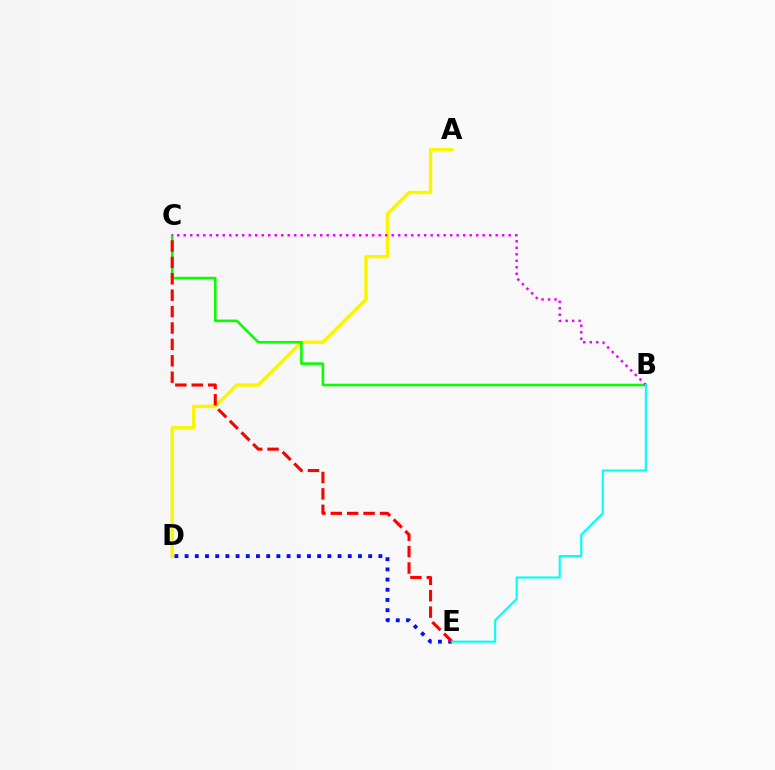{('D', 'E'): [{'color': '#0010ff', 'line_style': 'dotted', 'thickness': 2.77}], ('A', 'D'): [{'color': '#fcf500', 'line_style': 'solid', 'thickness': 2.47}], ('B', 'C'): [{'color': '#08ff00', 'line_style': 'solid', 'thickness': 1.85}, {'color': '#ee00ff', 'line_style': 'dotted', 'thickness': 1.77}], ('C', 'E'): [{'color': '#ff0000', 'line_style': 'dashed', 'thickness': 2.23}], ('B', 'E'): [{'color': '#00fff6', 'line_style': 'solid', 'thickness': 1.52}]}